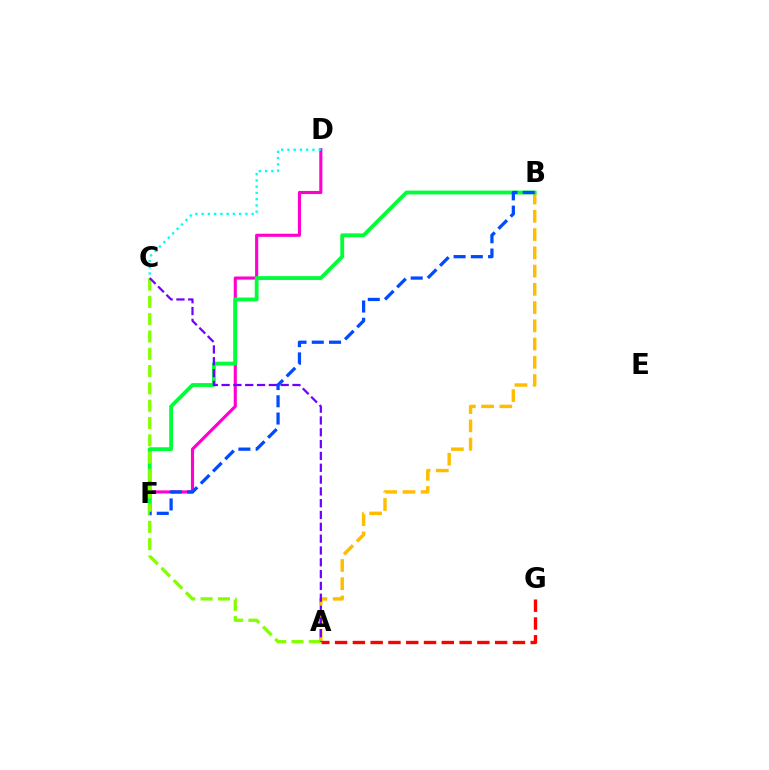{('A', 'B'): [{'color': '#ffbd00', 'line_style': 'dashed', 'thickness': 2.48}], ('D', 'F'): [{'color': '#ff00cf', 'line_style': 'solid', 'thickness': 2.25}], ('A', 'G'): [{'color': '#ff0000', 'line_style': 'dashed', 'thickness': 2.42}], ('B', 'F'): [{'color': '#00ff39', 'line_style': 'solid', 'thickness': 2.75}, {'color': '#004bff', 'line_style': 'dashed', 'thickness': 2.34}], ('C', 'D'): [{'color': '#00fff6', 'line_style': 'dotted', 'thickness': 1.7}], ('A', 'C'): [{'color': '#84ff00', 'line_style': 'dashed', 'thickness': 2.35}, {'color': '#7200ff', 'line_style': 'dashed', 'thickness': 1.61}]}